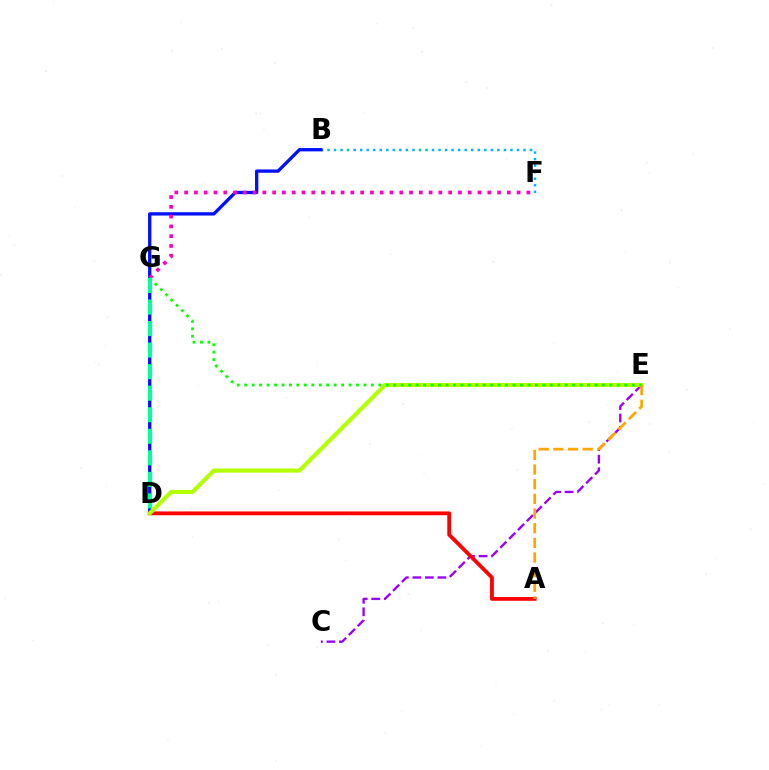{('C', 'E'): [{'color': '#9b00ff', 'line_style': 'dashed', 'thickness': 1.7}], ('B', 'F'): [{'color': '#00b5ff', 'line_style': 'dotted', 'thickness': 1.78}], ('B', 'D'): [{'color': '#0010ff', 'line_style': 'solid', 'thickness': 2.39}], ('A', 'D'): [{'color': '#ff0000', 'line_style': 'solid', 'thickness': 2.73}], ('D', 'E'): [{'color': '#b3ff00', 'line_style': 'solid', 'thickness': 2.96}], ('F', 'G'): [{'color': '#ff00bd', 'line_style': 'dotted', 'thickness': 2.66}], ('A', 'E'): [{'color': '#ffa500', 'line_style': 'dashed', 'thickness': 1.99}], ('E', 'G'): [{'color': '#08ff00', 'line_style': 'dotted', 'thickness': 2.02}], ('D', 'G'): [{'color': '#00ff9d', 'line_style': 'dashed', 'thickness': 2.93}]}